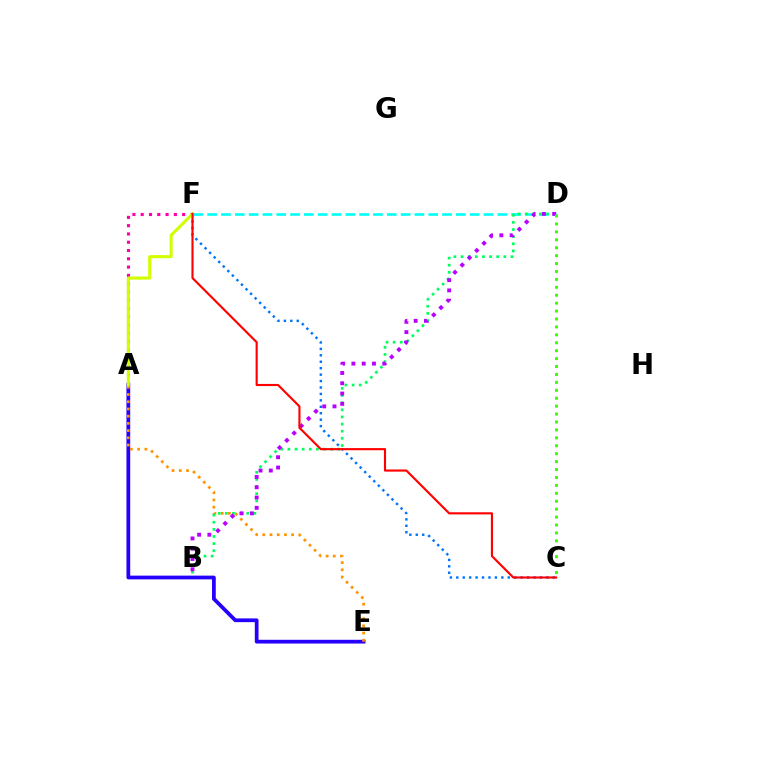{('A', 'E'): [{'color': '#2500ff', 'line_style': 'solid', 'thickness': 2.69}, {'color': '#ff9400', 'line_style': 'dotted', 'thickness': 1.96}], ('C', 'F'): [{'color': '#0074ff', 'line_style': 'dotted', 'thickness': 1.75}, {'color': '#ff0000', 'line_style': 'solid', 'thickness': 1.54}], ('A', 'F'): [{'color': '#ff00ac', 'line_style': 'dotted', 'thickness': 2.25}, {'color': '#d1ff00', 'line_style': 'solid', 'thickness': 2.23}], ('D', 'F'): [{'color': '#00fff6', 'line_style': 'dashed', 'thickness': 1.88}], ('B', 'D'): [{'color': '#00ff5c', 'line_style': 'dotted', 'thickness': 1.94}, {'color': '#b900ff', 'line_style': 'dotted', 'thickness': 2.79}], ('C', 'D'): [{'color': '#3dff00', 'line_style': 'dotted', 'thickness': 2.15}]}